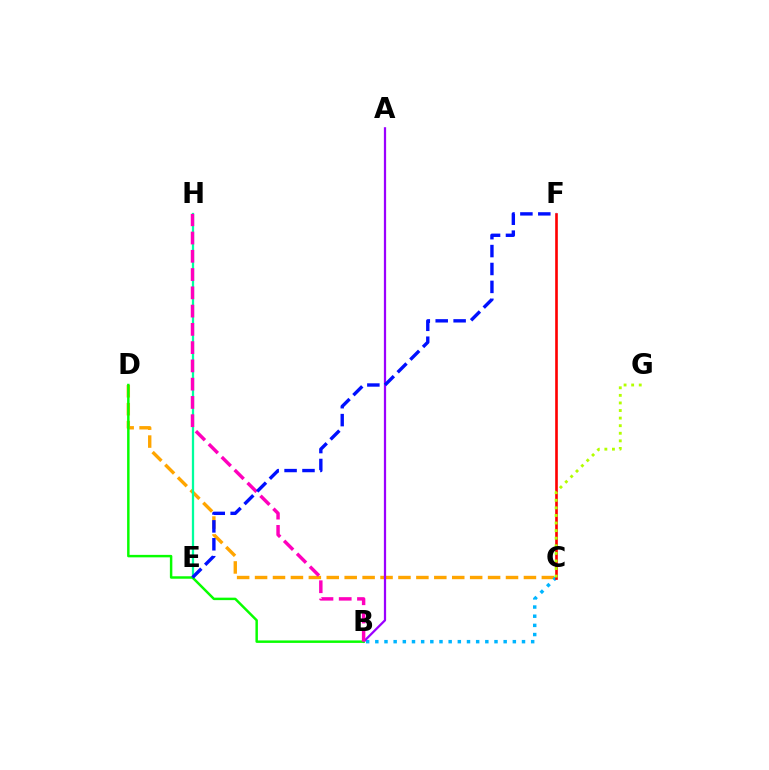{('C', 'D'): [{'color': '#ffa500', 'line_style': 'dashed', 'thickness': 2.44}], ('B', 'C'): [{'color': '#00b5ff', 'line_style': 'dotted', 'thickness': 2.49}], ('E', 'H'): [{'color': '#00ff9d', 'line_style': 'solid', 'thickness': 1.64}], ('A', 'B'): [{'color': '#9b00ff', 'line_style': 'solid', 'thickness': 1.62}], ('B', 'D'): [{'color': '#08ff00', 'line_style': 'solid', 'thickness': 1.78}], ('C', 'F'): [{'color': '#ff0000', 'line_style': 'solid', 'thickness': 1.9}], ('C', 'G'): [{'color': '#b3ff00', 'line_style': 'dotted', 'thickness': 2.06}], ('B', 'H'): [{'color': '#ff00bd', 'line_style': 'dashed', 'thickness': 2.48}], ('E', 'F'): [{'color': '#0010ff', 'line_style': 'dashed', 'thickness': 2.43}]}